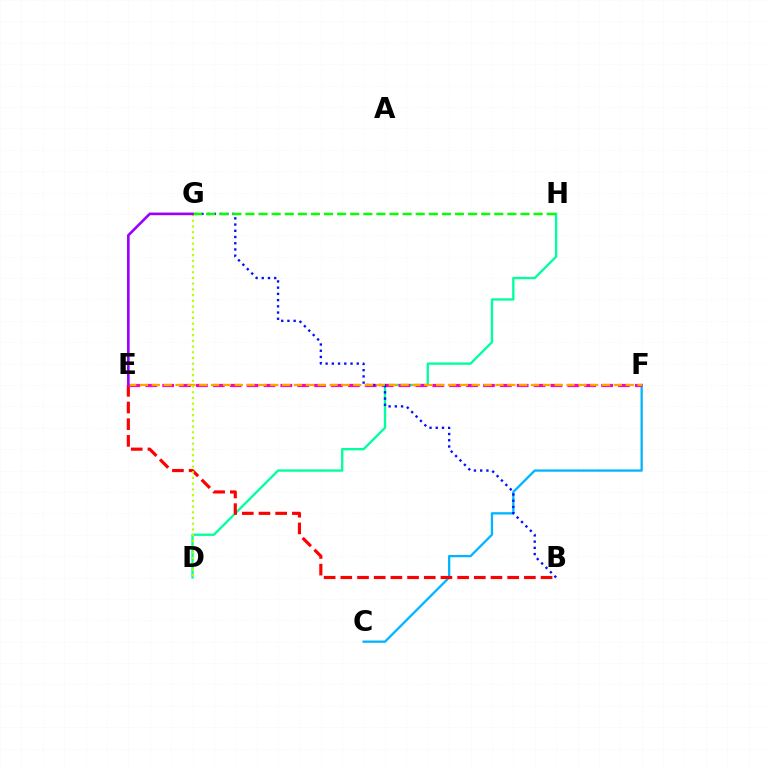{('C', 'F'): [{'color': '#00b5ff', 'line_style': 'solid', 'thickness': 1.65}], ('D', 'H'): [{'color': '#00ff9d', 'line_style': 'solid', 'thickness': 1.68}], ('B', 'E'): [{'color': '#ff0000', 'line_style': 'dashed', 'thickness': 2.27}], ('E', 'F'): [{'color': '#ff00bd', 'line_style': 'dashed', 'thickness': 2.29}, {'color': '#ffa500', 'line_style': 'dashed', 'thickness': 1.61}], ('B', 'G'): [{'color': '#0010ff', 'line_style': 'dotted', 'thickness': 1.69}], ('G', 'H'): [{'color': '#08ff00', 'line_style': 'dashed', 'thickness': 1.78}], ('D', 'G'): [{'color': '#b3ff00', 'line_style': 'dotted', 'thickness': 1.55}], ('E', 'G'): [{'color': '#9b00ff', 'line_style': 'solid', 'thickness': 1.9}]}